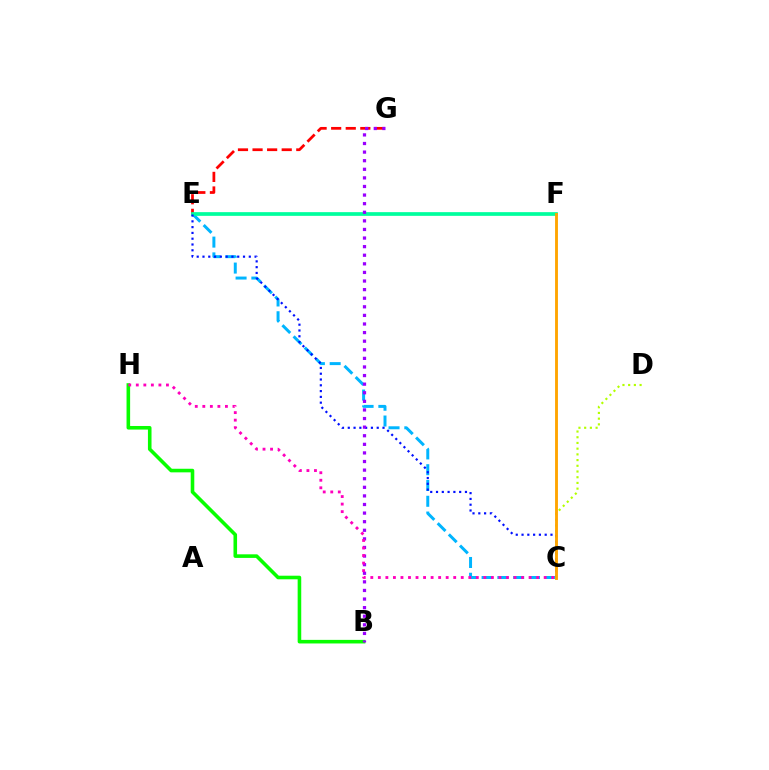{('C', 'E'): [{'color': '#00b5ff', 'line_style': 'dashed', 'thickness': 2.14}, {'color': '#0010ff', 'line_style': 'dotted', 'thickness': 1.57}], ('B', 'H'): [{'color': '#08ff00', 'line_style': 'solid', 'thickness': 2.58}], ('E', 'G'): [{'color': '#ff0000', 'line_style': 'dashed', 'thickness': 1.98}], ('C', 'D'): [{'color': '#b3ff00', 'line_style': 'dotted', 'thickness': 1.55}], ('E', 'F'): [{'color': '#00ff9d', 'line_style': 'solid', 'thickness': 2.67}], ('C', 'F'): [{'color': '#ffa500', 'line_style': 'solid', 'thickness': 2.07}], ('B', 'G'): [{'color': '#9b00ff', 'line_style': 'dotted', 'thickness': 2.34}], ('C', 'H'): [{'color': '#ff00bd', 'line_style': 'dotted', 'thickness': 2.05}]}